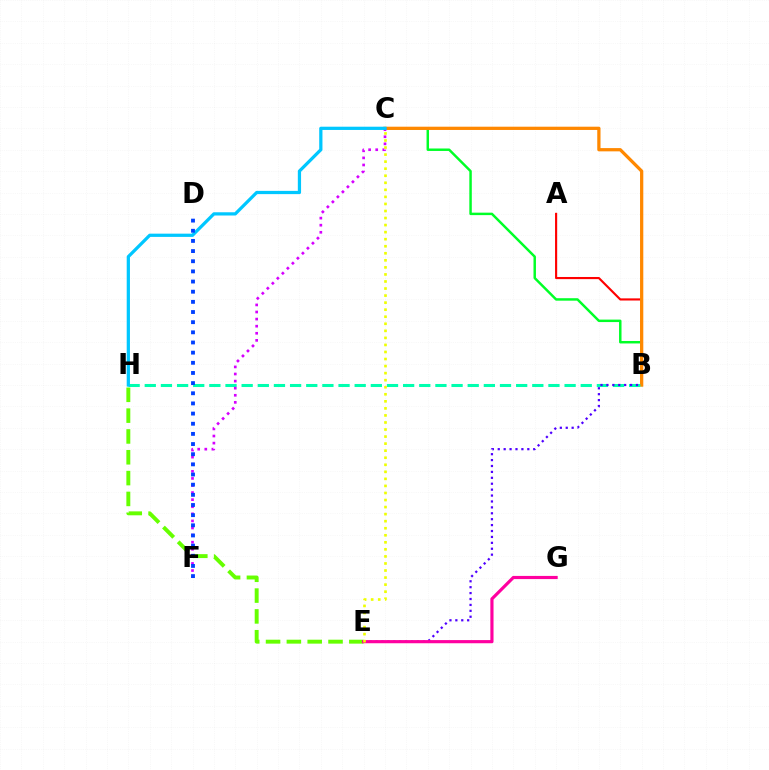{('A', 'B'): [{'color': '#ff0000', 'line_style': 'solid', 'thickness': 1.54}], ('B', 'C'): [{'color': '#00ff27', 'line_style': 'solid', 'thickness': 1.77}, {'color': '#ff8800', 'line_style': 'solid', 'thickness': 2.35}], ('B', 'H'): [{'color': '#00ffaf', 'line_style': 'dashed', 'thickness': 2.19}], ('C', 'F'): [{'color': '#d600ff', 'line_style': 'dotted', 'thickness': 1.93}], ('B', 'E'): [{'color': '#4f00ff', 'line_style': 'dotted', 'thickness': 1.61}], ('E', 'H'): [{'color': '#66ff00', 'line_style': 'dashed', 'thickness': 2.83}], ('C', 'H'): [{'color': '#00c7ff', 'line_style': 'solid', 'thickness': 2.33}], ('E', 'G'): [{'color': '#ff00a0', 'line_style': 'solid', 'thickness': 2.28}], ('C', 'E'): [{'color': '#eeff00', 'line_style': 'dotted', 'thickness': 1.92}], ('D', 'F'): [{'color': '#003fff', 'line_style': 'dotted', 'thickness': 2.76}]}